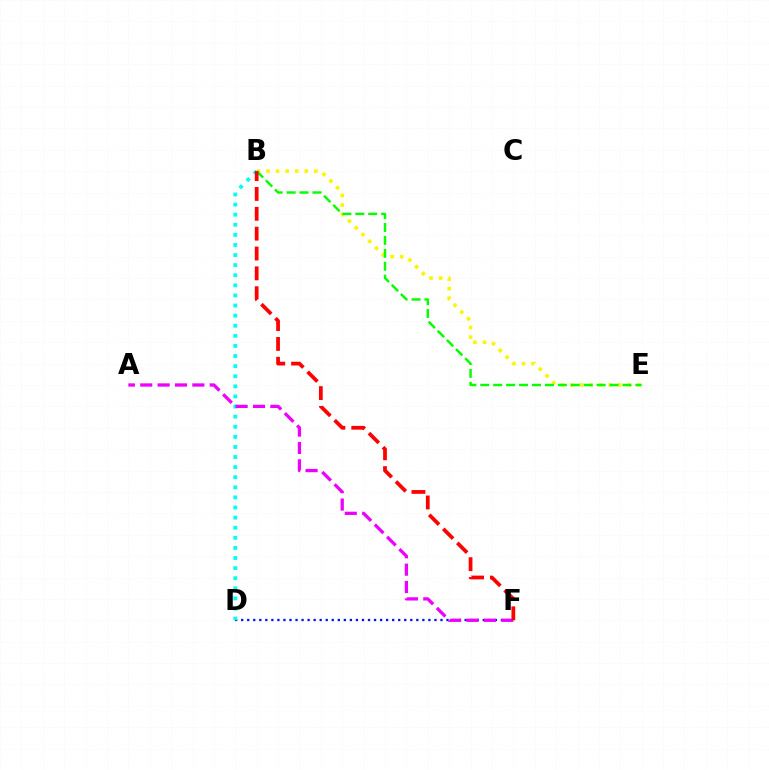{('B', 'E'): [{'color': '#fcf500', 'line_style': 'dotted', 'thickness': 2.6}, {'color': '#08ff00', 'line_style': 'dashed', 'thickness': 1.76}], ('D', 'F'): [{'color': '#0010ff', 'line_style': 'dotted', 'thickness': 1.64}], ('B', 'D'): [{'color': '#00fff6', 'line_style': 'dotted', 'thickness': 2.74}], ('A', 'F'): [{'color': '#ee00ff', 'line_style': 'dashed', 'thickness': 2.36}], ('B', 'F'): [{'color': '#ff0000', 'line_style': 'dashed', 'thickness': 2.7}]}